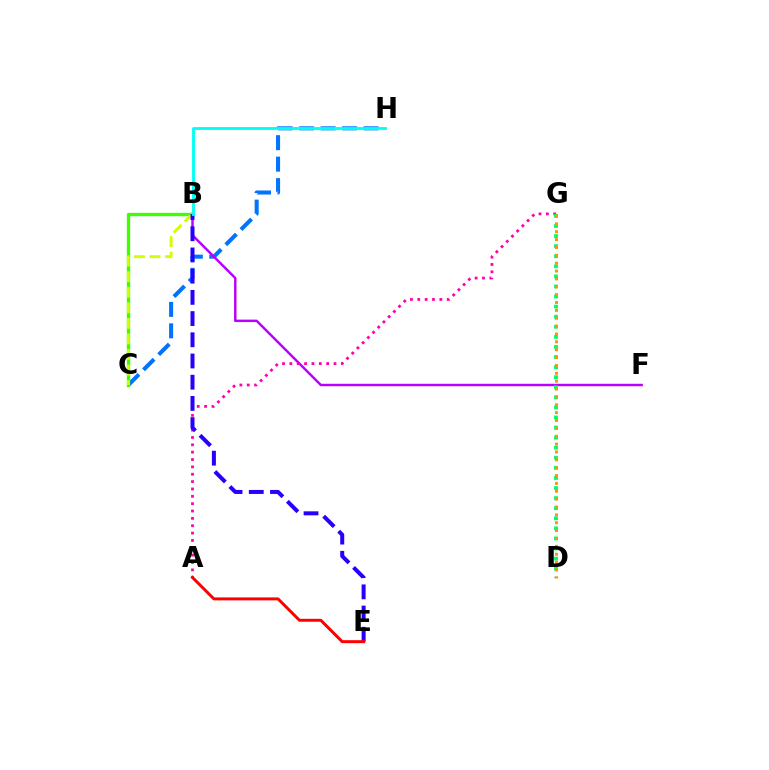{('C', 'H'): [{'color': '#0074ff', 'line_style': 'dashed', 'thickness': 2.92}], ('B', 'F'): [{'color': '#b900ff', 'line_style': 'solid', 'thickness': 1.76}], ('A', 'G'): [{'color': '#ff00ac', 'line_style': 'dotted', 'thickness': 2.0}], ('B', 'C'): [{'color': '#3dff00', 'line_style': 'solid', 'thickness': 2.39}, {'color': '#d1ff00', 'line_style': 'dashed', 'thickness': 2.12}], ('D', 'G'): [{'color': '#00ff5c', 'line_style': 'dotted', 'thickness': 2.74}, {'color': '#ff9400', 'line_style': 'dotted', 'thickness': 2.14}], ('B', 'E'): [{'color': '#2500ff', 'line_style': 'dashed', 'thickness': 2.88}], ('A', 'E'): [{'color': '#ff0000', 'line_style': 'solid', 'thickness': 2.13}], ('B', 'H'): [{'color': '#00fff6', 'line_style': 'solid', 'thickness': 2.05}]}